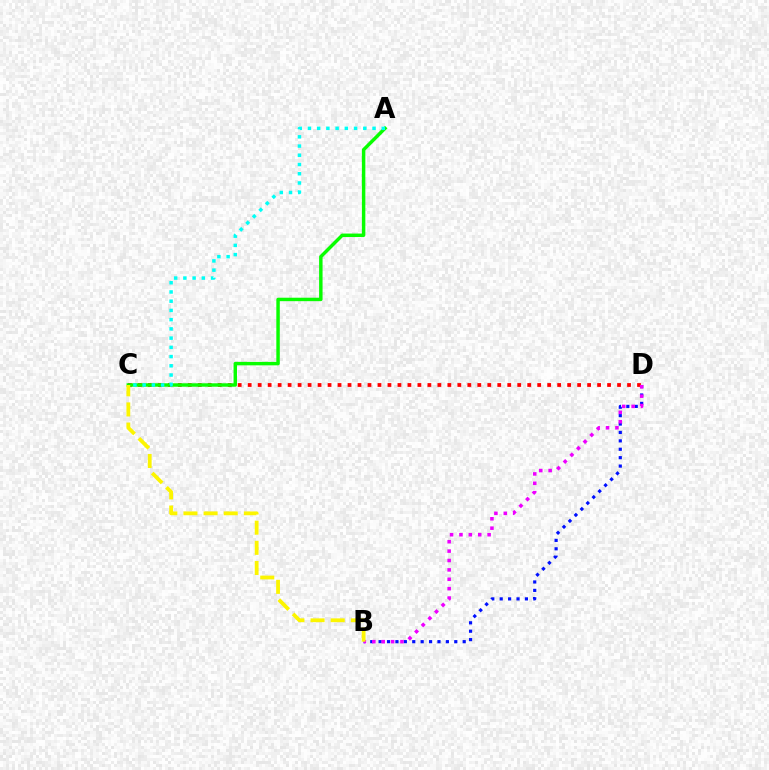{('B', 'D'): [{'color': '#0010ff', 'line_style': 'dotted', 'thickness': 2.28}, {'color': '#ee00ff', 'line_style': 'dotted', 'thickness': 2.55}], ('C', 'D'): [{'color': '#ff0000', 'line_style': 'dotted', 'thickness': 2.71}], ('A', 'C'): [{'color': '#08ff00', 'line_style': 'solid', 'thickness': 2.48}, {'color': '#00fff6', 'line_style': 'dotted', 'thickness': 2.51}], ('B', 'C'): [{'color': '#fcf500', 'line_style': 'dashed', 'thickness': 2.74}]}